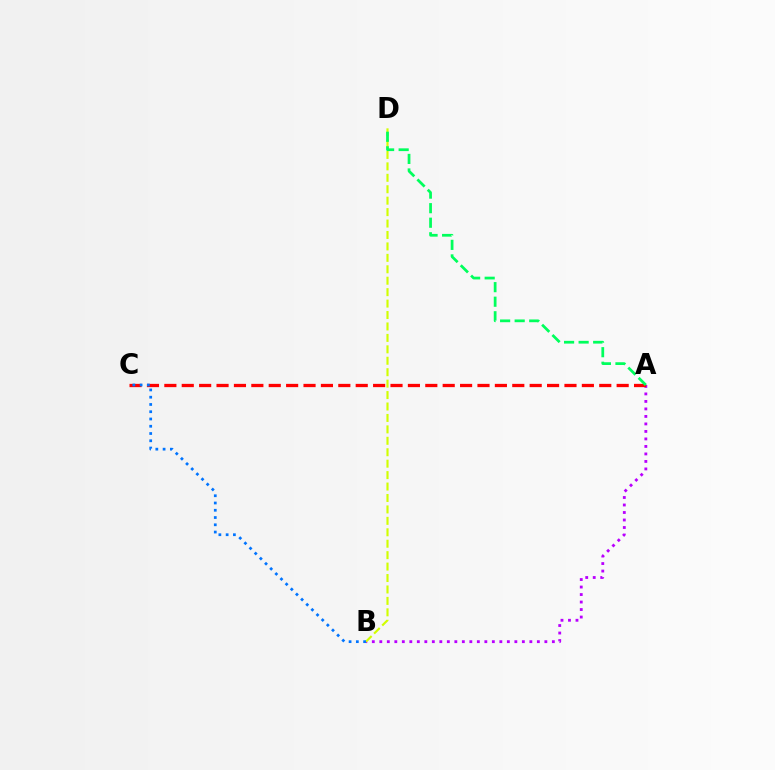{('A', 'B'): [{'color': '#b900ff', 'line_style': 'dotted', 'thickness': 2.04}], ('B', 'D'): [{'color': '#d1ff00', 'line_style': 'dashed', 'thickness': 1.55}], ('A', 'C'): [{'color': '#ff0000', 'line_style': 'dashed', 'thickness': 2.36}], ('B', 'C'): [{'color': '#0074ff', 'line_style': 'dotted', 'thickness': 1.97}], ('A', 'D'): [{'color': '#00ff5c', 'line_style': 'dashed', 'thickness': 1.98}]}